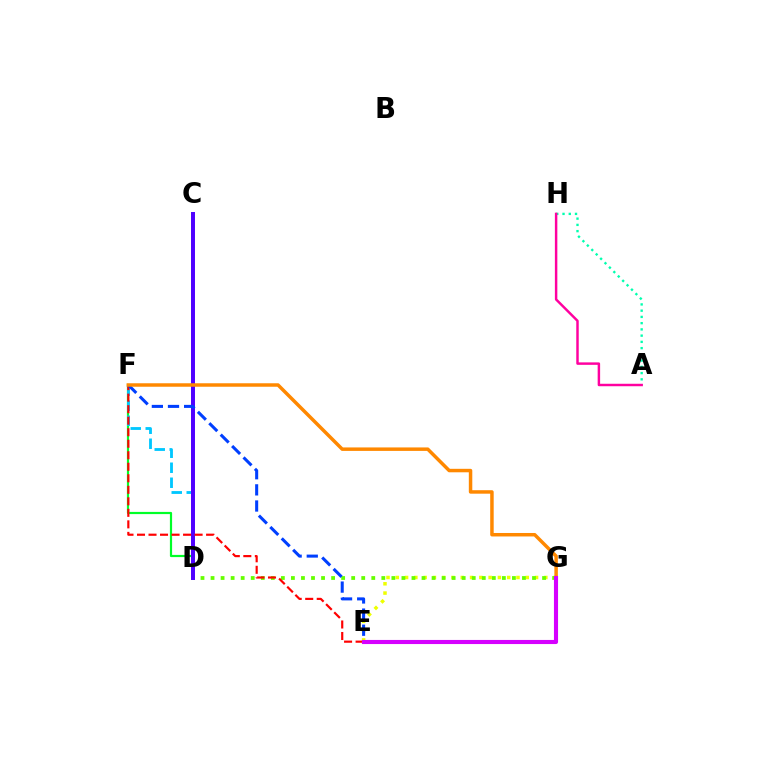{('D', 'F'): [{'color': '#00ff27', 'line_style': 'solid', 'thickness': 1.58}, {'color': '#00c7ff', 'line_style': 'dashed', 'thickness': 2.04}], ('A', 'H'): [{'color': '#00ffaf', 'line_style': 'dotted', 'thickness': 1.7}, {'color': '#ff00a0', 'line_style': 'solid', 'thickness': 1.77}], ('E', 'G'): [{'color': '#eeff00', 'line_style': 'dotted', 'thickness': 2.52}, {'color': '#d600ff', 'line_style': 'solid', 'thickness': 2.96}], ('D', 'G'): [{'color': '#66ff00', 'line_style': 'dotted', 'thickness': 2.73}], ('C', 'D'): [{'color': '#4f00ff', 'line_style': 'solid', 'thickness': 2.86}], ('E', 'F'): [{'color': '#ff0000', 'line_style': 'dashed', 'thickness': 1.56}, {'color': '#003fff', 'line_style': 'dashed', 'thickness': 2.19}], ('F', 'G'): [{'color': '#ff8800', 'line_style': 'solid', 'thickness': 2.5}]}